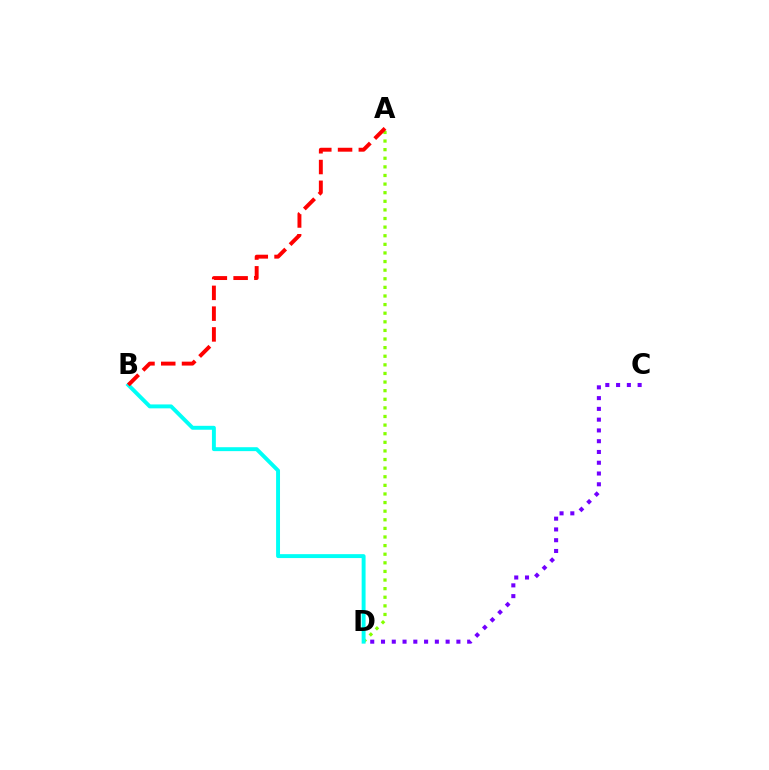{('A', 'D'): [{'color': '#84ff00', 'line_style': 'dotted', 'thickness': 2.34}], ('C', 'D'): [{'color': '#7200ff', 'line_style': 'dotted', 'thickness': 2.93}], ('B', 'D'): [{'color': '#00fff6', 'line_style': 'solid', 'thickness': 2.82}], ('A', 'B'): [{'color': '#ff0000', 'line_style': 'dashed', 'thickness': 2.82}]}